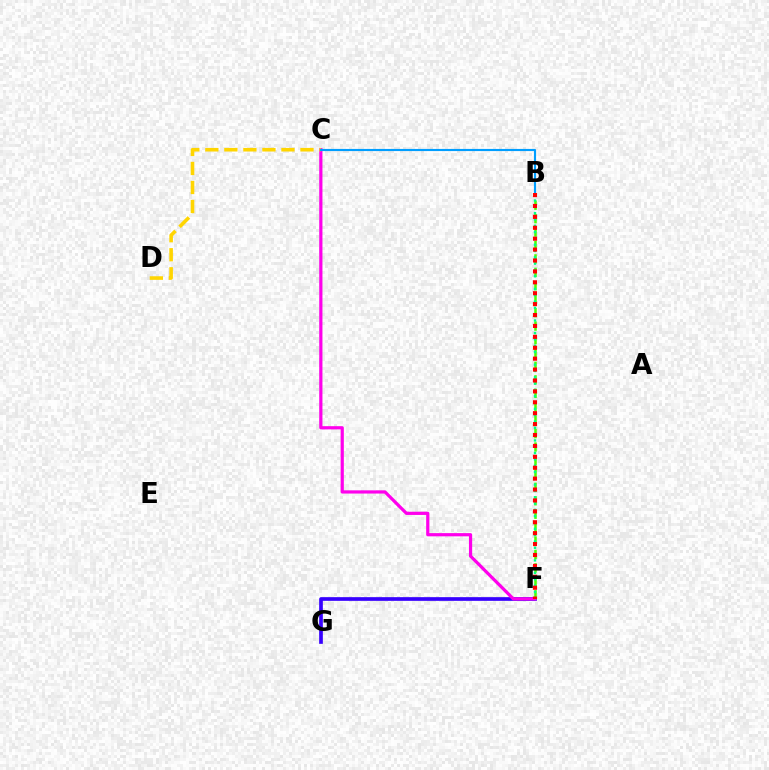{('F', 'G'): [{'color': '#3700ff', 'line_style': 'solid', 'thickness': 2.65}], ('B', 'F'): [{'color': '#4fff00', 'line_style': 'dashed', 'thickness': 1.83}, {'color': '#00ff86', 'line_style': 'dotted', 'thickness': 1.72}, {'color': '#ff0000', 'line_style': 'dotted', 'thickness': 2.96}], ('C', 'F'): [{'color': '#ff00ed', 'line_style': 'solid', 'thickness': 2.31}], ('C', 'D'): [{'color': '#ffd500', 'line_style': 'dashed', 'thickness': 2.59}], ('B', 'C'): [{'color': '#009eff', 'line_style': 'solid', 'thickness': 1.54}]}